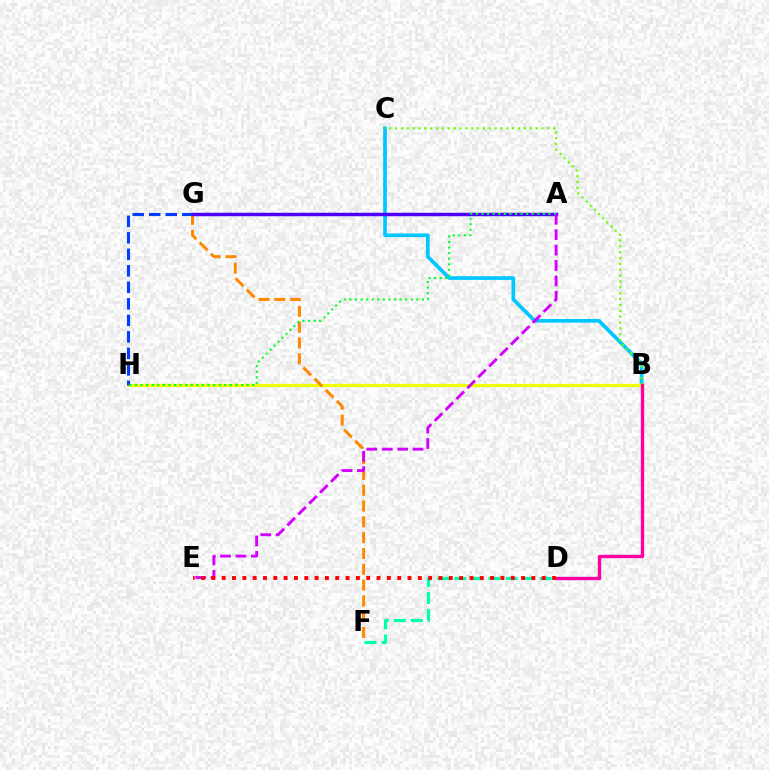{('B', 'C'): [{'color': '#00c7ff', 'line_style': 'solid', 'thickness': 2.66}, {'color': '#66ff00', 'line_style': 'dotted', 'thickness': 1.59}], ('B', 'H'): [{'color': '#eeff00', 'line_style': 'solid', 'thickness': 2.3}], ('F', 'G'): [{'color': '#ff8800', 'line_style': 'dashed', 'thickness': 2.15}], ('G', 'H'): [{'color': '#003fff', 'line_style': 'dashed', 'thickness': 2.24}], ('A', 'G'): [{'color': '#4f00ff', 'line_style': 'solid', 'thickness': 2.5}], ('A', 'H'): [{'color': '#00ff27', 'line_style': 'dotted', 'thickness': 1.52}], ('B', 'D'): [{'color': '#ff00a0', 'line_style': 'solid', 'thickness': 2.43}], ('D', 'F'): [{'color': '#00ffaf', 'line_style': 'dashed', 'thickness': 2.32}], ('A', 'E'): [{'color': '#d600ff', 'line_style': 'dashed', 'thickness': 2.09}], ('D', 'E'): [{'color': '#ff0000', 'line_style': 'dotted', 'thickness': 2.81}]}